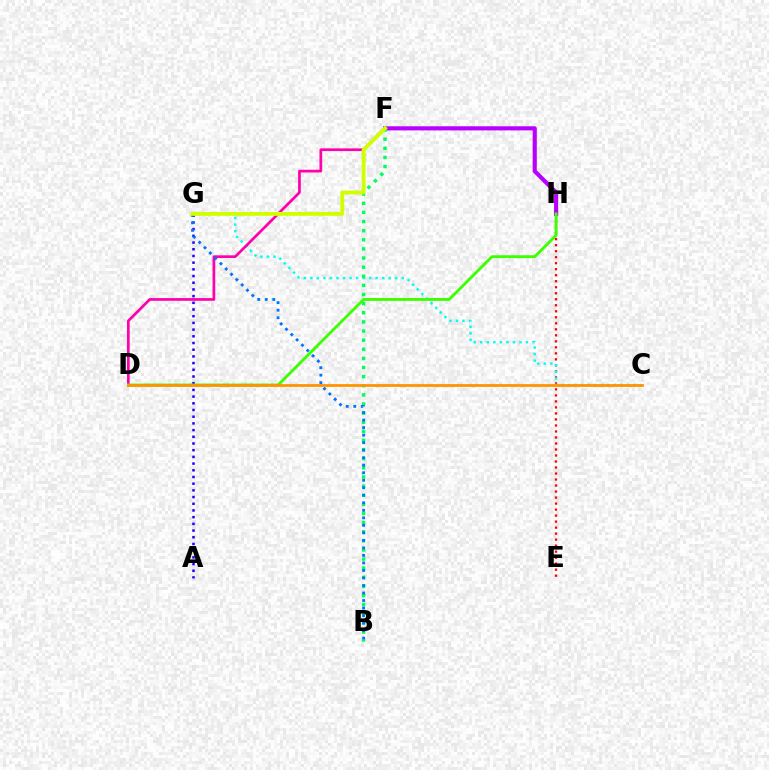{('A', 'G'): [{'color': '#2500ff', 'line_style': 'dotted', 'thickness': 1.82}], ('E', 'H'): [{'color': '#ff0000', 'line_style': 'dotted', 'thickness': 1.63}], ('C', 'G'): [{'color': '#00fff6', 'line_style': 'dotted', 'thickness': 1.77}], ('F', 'H'): [{'color': '#b900ff', 'line_style': 'solid', 'thickness': 2.98}], ('B', 'F'): [{'color': '#00ff5c', 'line_style': 'dotted', 'thickness': 2.48}], ('D', 'F'): [{'color': '#ff00ac', 'line_style': 'solid', 'thickness': 1.95}], ('B', 'G'): [{'color': '#0074ff', 'line_style': 'dotted', 'thickness': 2.04}], ('F', 'G'): [{'color': '#d1ff00', 'line_style': 'solid', 'thickness': 2.79}], ('D', 'H'): [{'color': '#3dff00', 'line_style': 'solid', 'thickness': 2.07}], ('C', 'D'): [{'color': '#ff9400', 'line_style': 'solid', 'thickness': 2.01}]}